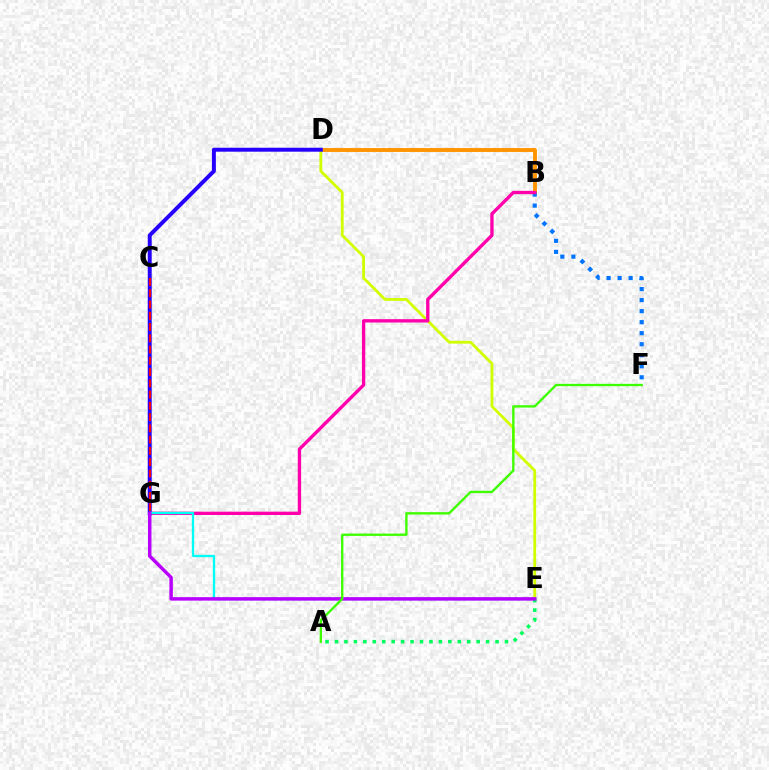{('B', 'D'): [{'color': '#ff9400', 'line_style': 'solid', 'thickness': 2.8}], ('B', 'F'): [{'color': '#0074ff', 'line_style': 'dotted', 'thickness': 3.0}], ('D', 'E'): [{'color': '#d1ff00', 'line_style': 'solid', 'thickness': 2.02}], ('B', 'G'): [{'color': '#ff00ac', 'line_style': 'solid', 'thickness': 2.4}], ('D', 'G'): [{'color': '#2500ff', 'line_style': 'solid', 'thickness': 2.84}], ('C', 'G'): [{'color': '#ff0000', 'line_style': 'dashed', 'thickness': 1.53}], ('A', 'E'): [{'color': '#00ff5c', 'line_style': 'dotted', 'thickness': 2.57}], ('E', 'G'): [{'color': '#00fff6', 'line_style': 'solid', 'thickness': 1.68}, {'color': '#b900ff', 'line_style': 'solid', 'thickness': 2.5}], ('A', 'F'): [{'color': '#3dff00', 'line_style': 'solid', 'thickness': 1.69}]}